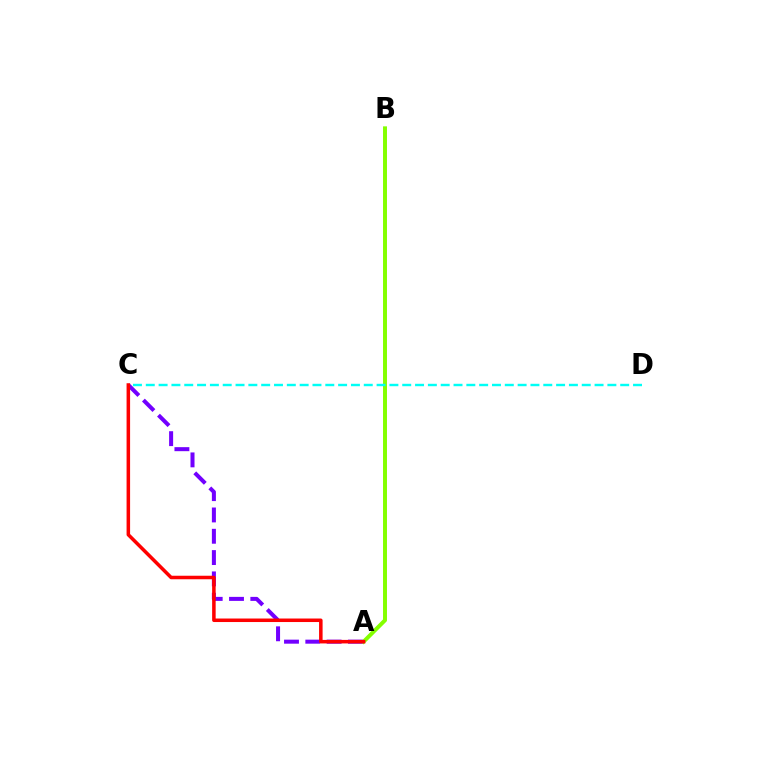{('A', 'C'): [{'color': '#7200ff', 'line_style': 'dashed', 'thickness': 2.89}, {'color': '#ff0000', 'line_style': 'solid', 'thickness': 2.54}], ('A', 'B'): [{'color': '#84ff00', 'line_style': 'solid', 'thickness': 2.85}], ('C', 'D'): [{'color': '#00fff6', 'line_style': 'dashed', 'thickness': 1.74}]}